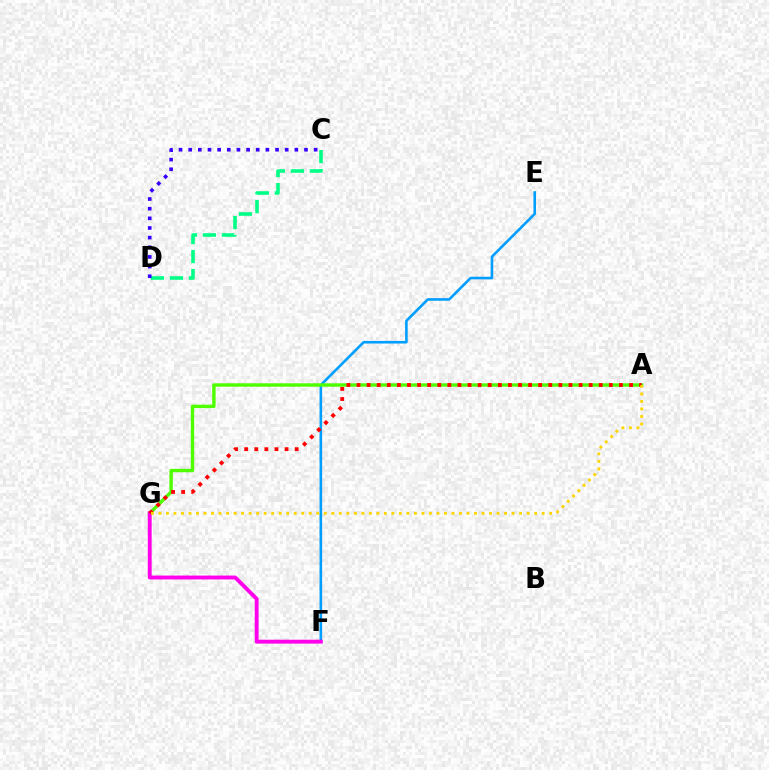{('E', 'F'): [{'color': '#009eff', 'line_style': 'solid', 'thickness': 1.87}], ('C', 'D'): [{'color': '#00ff86', 'line_style': 'dashed', 'thickness': 2.58}, {'color': '#3700ff', 'line_style': 'dotted', 'thickness': 2.62}], ('A', 'G'): [{'color': '#4fff00', 'line_style': 'solid', 'thickness': 2.45}, {'color': '#ff0000', 'line_style': 'dotted', 'thickness': 2.74}, {'color': '#ffd500', 'line_style': 'dotted', 'thickness': 2.04}], ('F', 'G'): [{'color': '#ff00ed', 'line_style': 'solid', 'thickness': 2.8}]}